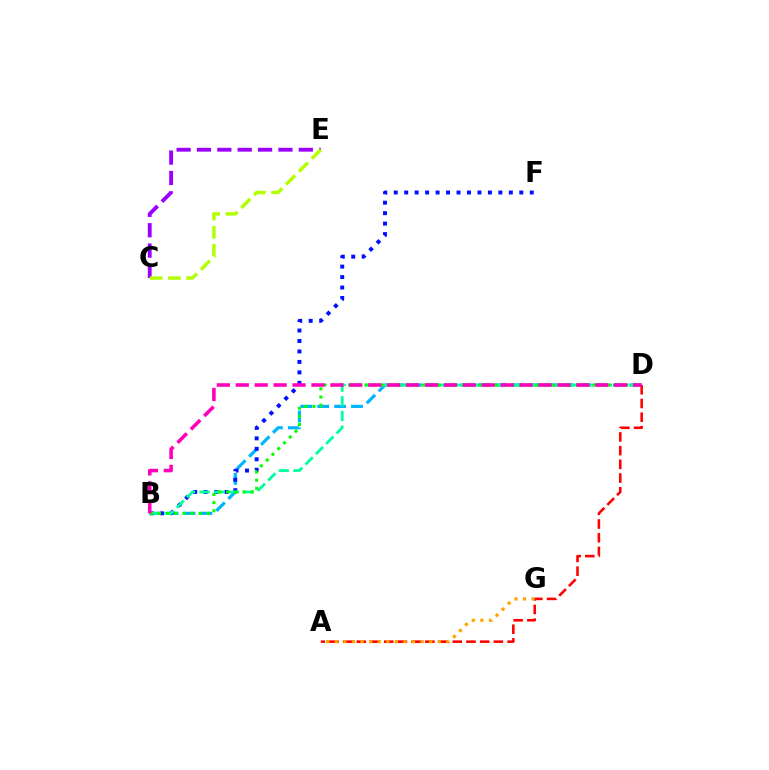{('C', 'E'): [{'color': '#9b00ff', 'line_style': 'dashed', 'thickness': 2.77}, {'color': '#b3ff00', 'line_style': 'dashed', 'thickness': 2.47}], ('B', 'D'): [{'color': '#00b5ff', 'line_style': 'dashed', 'thickness': 2.3}, {'color': '#00ff9d', 'line_style': 'dashed', 'thickness': 1.99}, {'color': '#08ff00', 'line_style': 'dotted', 'thickness': 2.21}, {'color': '#ff00bd', 'line_style': 'dashed', 'thickness': 2.57}], ('B', 'F'): [{'color': '#0010ff', 'line_style': 'dotted', 'thickness': 2.84}], ('A', 'D'): [{'color': '#ff0000', 'line_style': 'dashed', 'thickness': 1.86}], ('A', 'G'): [{'color': '#ffa500', 'line_style': 'dotted', 'thickness': 2.33}]}